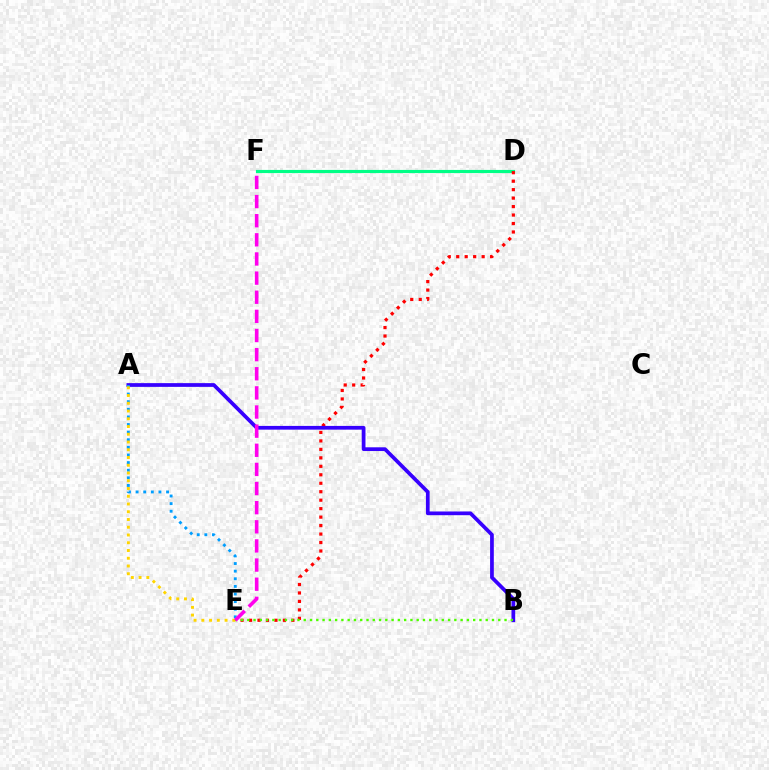{('D', 'F'): [{'color': '#00ff86', 'line_style': 'solid', 'thickness': 2.27}], ('D', 'E'): [{'color': '#ff0000', 'line_style': 'dotted', 'thickness': 2.3}], ('A', 'B'): [{'color': '#3700ff', 'line_style': 'solid', 'thickness': 2.69}], ('A', 'E'): [{'color': '#009eff', 'line_style': 'dotted', 'thickness': 2.07}, {'color': '#ffd500', 'line_style': 'dotted', 'thickness': 2.11}], ('B', 'E'): [{'color': '#4fff00', 'line_style': 'dotted', 'thickness': 1.7}], ('E', 'F'): [{'color': '#ff00ed', 'line_style': 'dashed', 'thickness': 2.6}]}